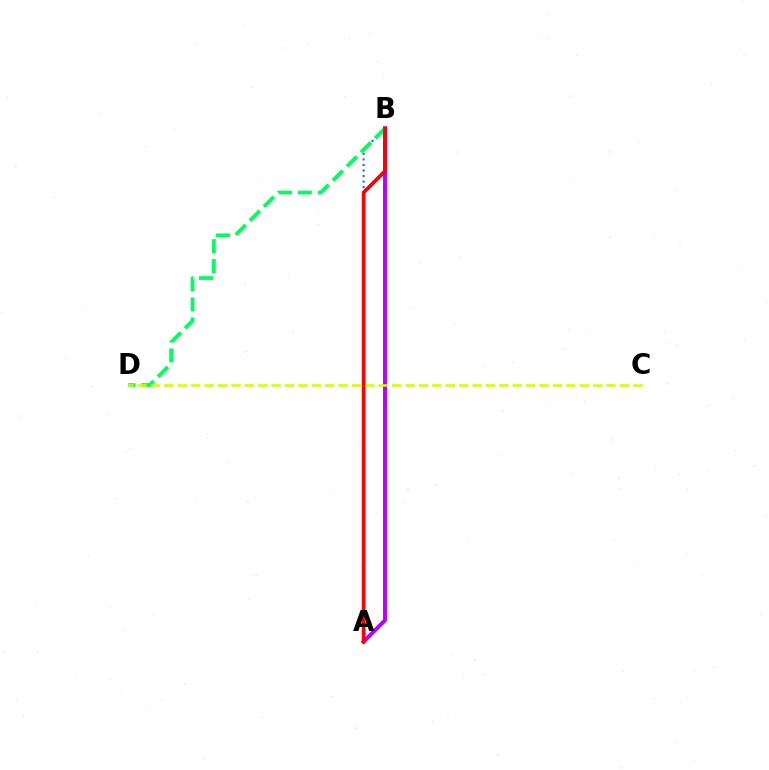{('A', 'B'): [{'color': '#b900ff', 'line_style': 'solid', 'thickness': 2.84}, {'color': '#0074ff', 'line_style': 'dotted', 'thickness': 1.51}, {'color': '#ff0000', 'line_style': 'solid', 'thickness': 2.67}], ('B', 'D'): [{'color': '#00ff5c', 'line_style': 'dashed', 'thickness': 2.71}], ('C', 'D'): [{'color': '#d1ff00', 'line_style': 'dashed', 'thickness': 1.82}]}